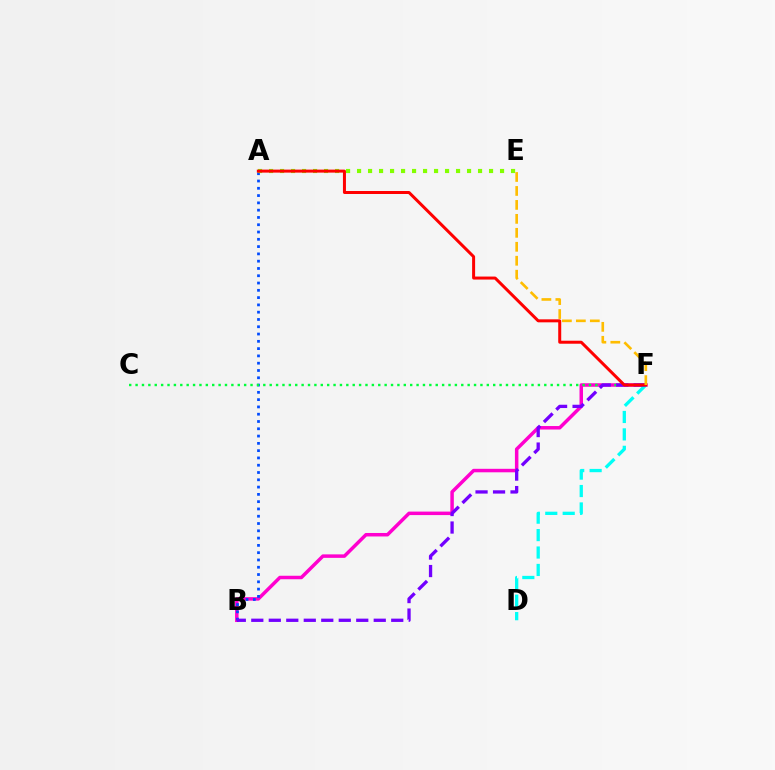{('B', 'F'): [{'color': '#ff00cf', 'line_style': 'solid', 'thickness': 2.51}, {'color': '#7200ff', 'line_style': 'dashed', 'thickness': 2.38}], ('D', 'F'): [{'color': '#00fff6', 'line_style': 'dashed', 'thickness': 2.37}], ('A', 'B'): [{'color': '#004bff', 'line_style': 'dotted', 'thickness': 1.98}], ('C', 'F'): [{'color': '#00ff39', 'line_style': 'dotted', 'thickness': 1.74}], ('A', 'E'): [{'color': '#84ff00', 'line_style': 'dotted', 'thickness': 2.99}], ('A', 'F'): [{'color': '#ff0000', 'line_style': 'solid', 'thickness': 2.16}], ('E', 'F'): [{'color': '#ffbd00', 'line_style': 'dashed', 'thickness': 1.9}]}